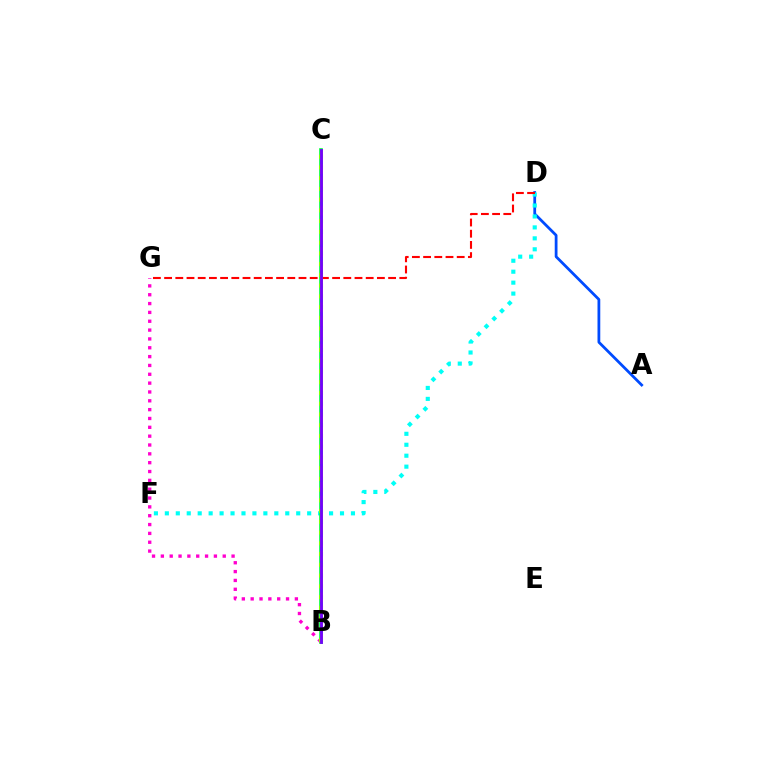{('A', 'D'): [{'color': '#004bff', 'line_style': 'solid', 'thickness': 1.99}], ('D', 'F'): [{'color': '#00fff6', 'line_style': 'dotted', 'thickness': 2.97}], ('B', 'C'): [{'color': '#00ff39', 'line_style': 'solid', 'thickness': 2.63}, {'color': '#ffbd00', 'line_style': 'dashed', 'thickness': 1.88}, {'color': '#84ff00', 'line_style': 'dotted', 'thickness': 2.92}, {'color': '#7200ff', 'line_style': 'solid', 'thickness': 2.04}], ('B', 'G'): [{'color': '#ff00cf', 'line_style': 'dotted', 'thickness': 2.4}], ('D', 'G'): [{'color': '#ff0000', 'line_style': 'dashed', 'thickness': 1.52}]}